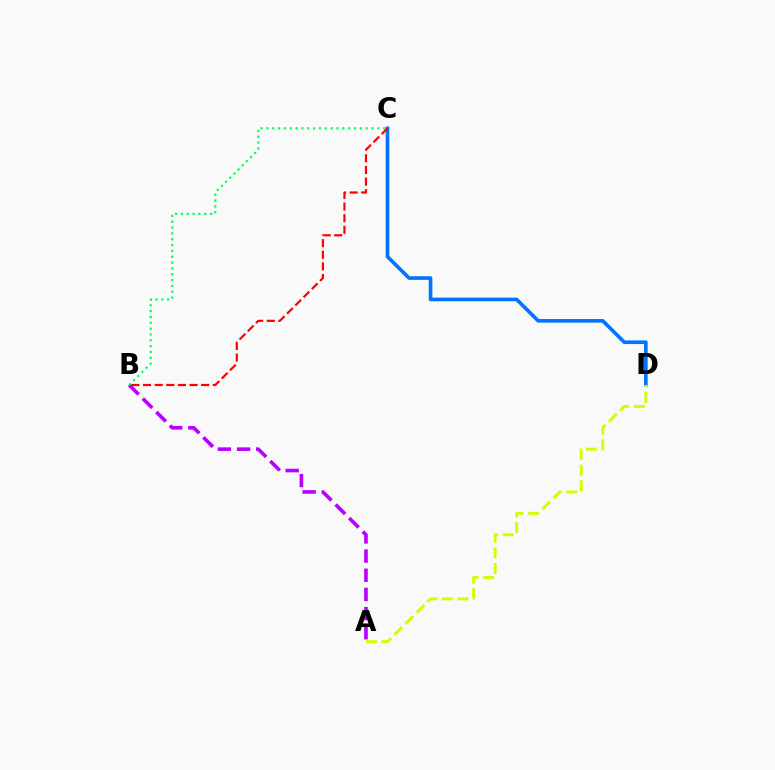{('A', 'B'): [{'color': '#b900ff', 'line_style': 'dashed', 'thickness': 2.6}], ('B', 'C'): [{'color': '#00ff5c', 'line_style': 'dotted', 'thickness': 1.59}, {'color': '#ff0000', 'line_style': 'dashed', 'thickness': 1.58}], ('C', 'D'): [{'color': '#0074ff', 'line_style': 'solid', 'thickness': 2.62}], ('A', 'D'): [{'color': '#d1ff00', 'line_style': 'dashed', 'thickness': 2.12}]}